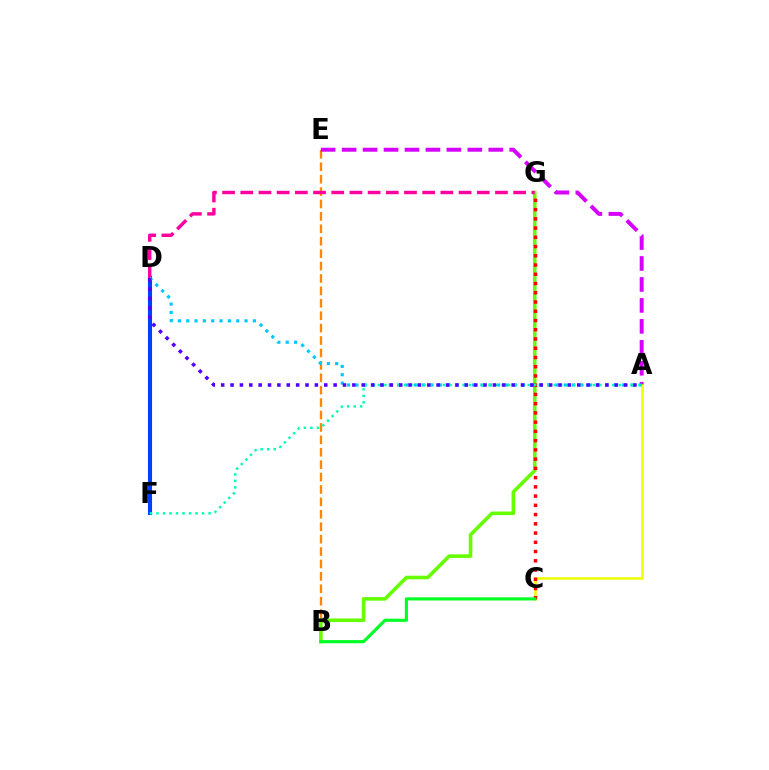{('D', 'F'): [{'color': '#003fff', 'line_style': 'solid', 'thickness': 2.94}], ('B', 'E'): [{'color': '#ff8800', 'line_style': 'dashed', 'thickness': 1.69}], ('A', 'E'): [{'color': '#d600ff', 'line_style': 'dashed', 'thickness': 2.85}], ('B', 'G'): [{'color': '#66ff00', 'line_style': 'solid', 'thickness': 2.58}], ('A', 'C'): [{'color': '#eeff00', 'line_style': 'solid', 'thickness': 1.81}], ('C', 'G'): [{'color': '#ff0000', 'line_style': 'dotted', 'thickness': 2.51}], ('D', 'G'): [{'color': '#ff00a0', 'line_style': 'dashed', 'thickness': 2.47}], ('B', 'C'): [{'color': '#00ff27', 'line_style': 'solid', 'thickness': 2.26}], ('A', 'D'): [{'color': '#00c7ff', 'line_style': 'dotted', 'thickness': 2.26}, {'color': '#4f00ff', 'line_style': 'dotted', 'thickness': 2.55}], ('A', 'F'): [{'color': '#00ffaf', 'line_style': 'dotted', 'thickness': 1.77}]}